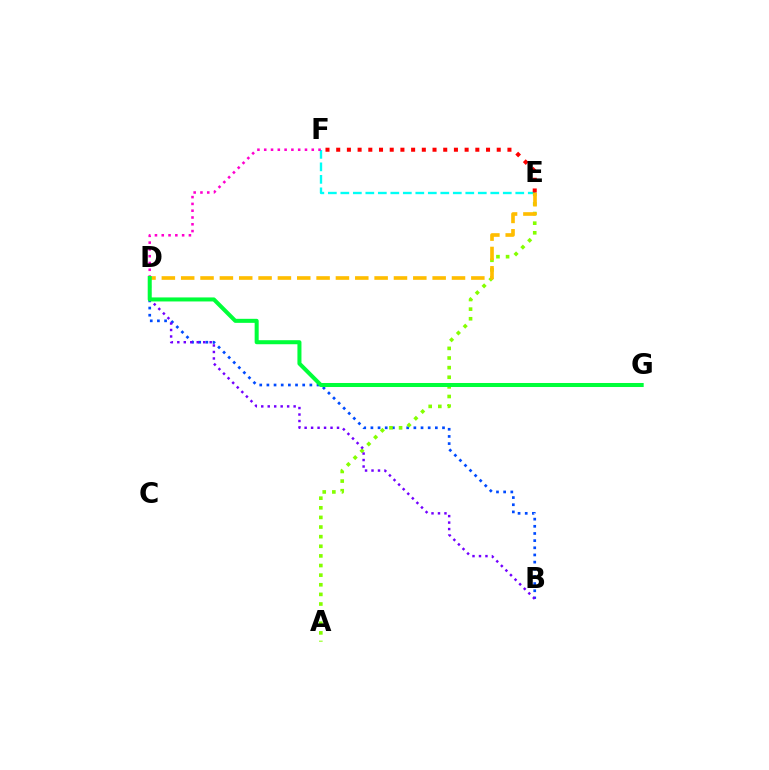{('E', 'F'): [{'color': '#00fff6', 'line_style': 'dashed', 'thickness': 1.7}, {'color': '#ff0000', 'line_style': 'dotted', 'thickness': 2.91}], ('B', 'D'): [{'color': '#004bff', 'line_style': 'dotted', 'thickness': 1.95}, {'color': '#7200ff', 'line_style': 'dotted', 'thickness': 1.76}], ('D', 'F'): [{'color': '#ff00cf', 'line_style': 'dotted', 'thickness': 1.84}], ('A', 'E'): [{'color': '#84ff00', 'line_style': 'dotted', 'thickness': 2.61}], ('D', 'E'): [{'color': '#ffbd00', 'line_style': 'dashed', 'thickness': 2.63}], ('D', 'G'): [{'color': '#00ff39', 'line_style': 'solid', 'thickness': 2.9}]}